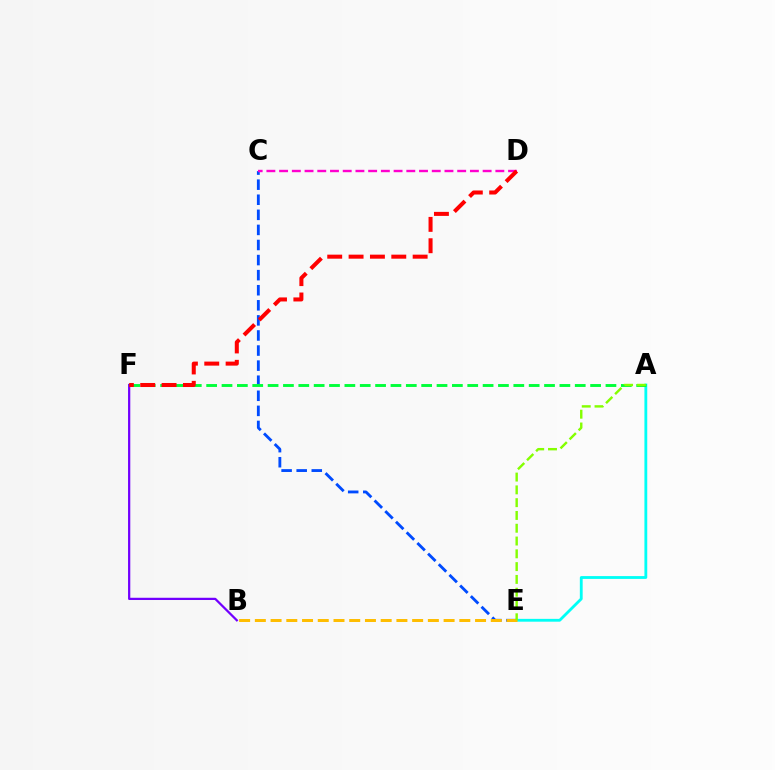{('A', 'E'): [{'color': '#00fff6', 'line_style': 'solid', 'thickness': 2.03}, {'color': '#84ff00', 'line_style': 'dashed', 'thickness': 1.74}], ('C', 'E'): [{'color': '#004bff', 'line_style': 'dashed', 'thickness': 2.05}], ('B', 'F'): [{'color': '#7200ff', 'line_style': 'solid', 'thickness': 1.61}], ('C', 'D'): [{'color': '#ff00cf', 'line_style': 'dashed', 'thickness': 1.73}], ('A', 'F'): [{'color': '#00ff39', 'line_style': 'dashed', 'thickness': 2.09}], ('B', 'E'): [{'color': '#ffbd00', 'line_style': 'dashed', 'thickness': 2.14}], ('D', 'F'): [{'color': '#ff0000', 'line_style': 'dashed', 'thickness': 2.9}]}